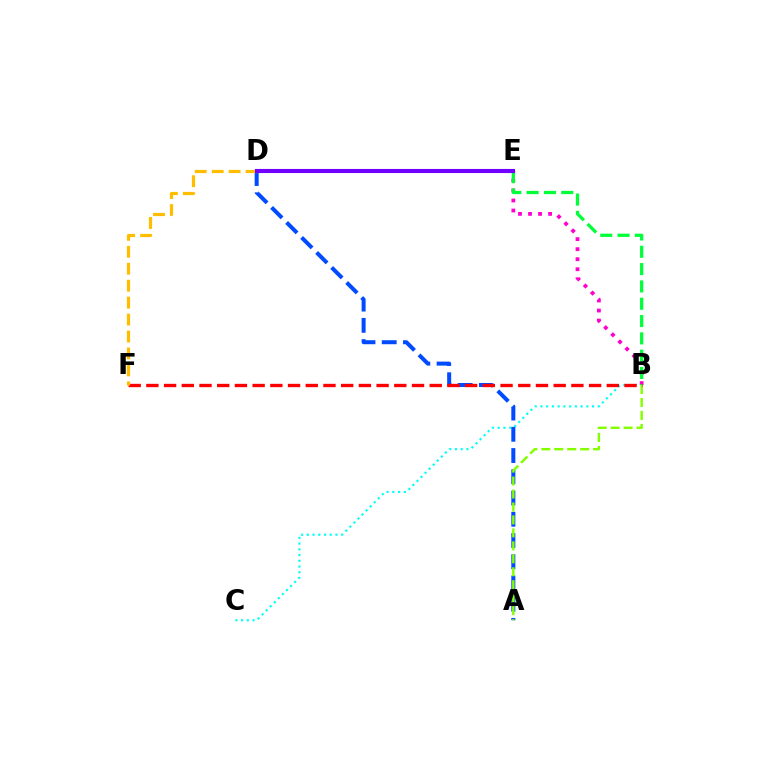{('B', 'C'): [{'color': '#00fff6', 'line_style': 'dotted', 'thickness': 1.56}], ('A', 'D'): [{'color': '#004bff', 'line_style': 'dashed', 'thickness': 2.88}], ('B', 'E'): [{'color': '#ff00cf', 'line_style': 'dotted', 'thickness': 2.73}, {'color': '#00ff39', 'line_style': 'dashed', 'thickness': 2.35}], ('A', 'B'): [{'color': '#84ff00', 'line_style': 'dashed', 'thickness': 1.76}], ('B', 'F'): [{'color': '#ff0000', 'line_style': 'dashed', 'thickness': 2.41}], ('D', 'F'): [{'color': '#ffbd00', 'line_style': 'dashed', 'thickness': 2.3}], ('D', 'E'): [{'color': '#7200ff', 'line_style': 'solid', 'thickness': 2.95}]}